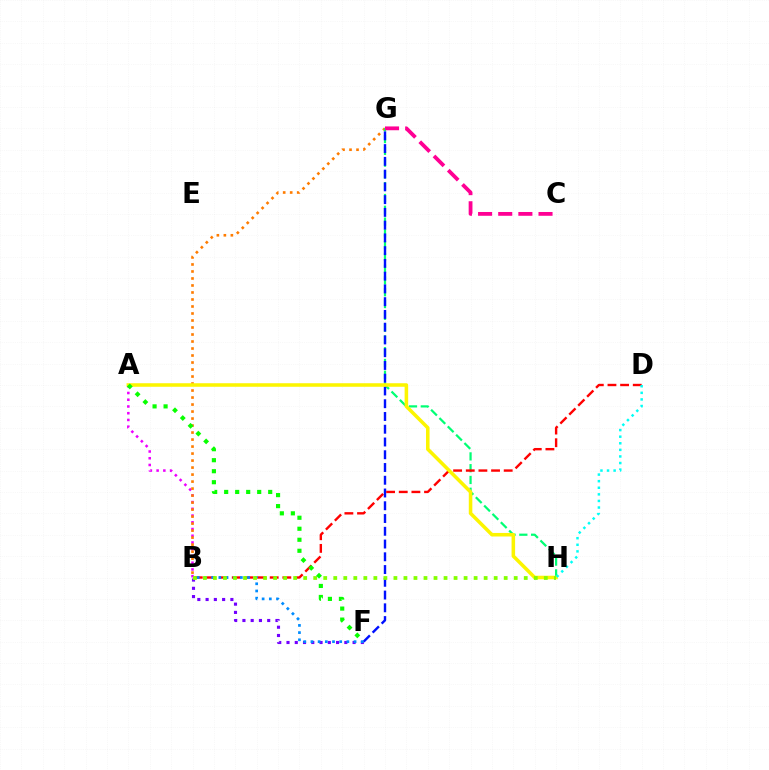{('A', 'B'): [{'color': '#ee00ff', 'line_style': 'dotted', 'thickness': 1.83}], ('B', 'G'): [{'color': '#ff7c00', 'line_style': 'dotted', 'thickness': 1.9}], ('G', 'H'): [{'color': '#00ff74', 'line_style': 'dashed', 'thickness': 1.6}], ('C', 'G'): [{'color': '#ff0094', 'line_style': 'dashed', 'thickness': 2.74}], ('F', 'G'): [{'color': '#0010ff', 'line_style': 'dashed', 'thickness': 1.73}], ('B', 'F'): [{'color': '#7200ff', 'line_style': 'dotted', 'thickness': 2.24}, {'color': '#008cff', 'line_style': 'dotted', 'thickness': 1.95}], ('B', 'D'): [{'color': '#ff0000', 'line_style': 'dashed', 'thickness': 1.72}], ('A', 'H'): [{'color': '#fcf500', 'line_style': 'solid', 'thickness': 2.55}], ('D', 'H'): [{'color': '#00fff6', 'line_style': 'dotted', 'thickness': 1.79}], ('B', 'H'): [{'color': '#84ff00', 'line_style': 'dotted', 'thickness': 2.72}], ('A', 'F'): [{'color': '#08ff00', 'line_style': 'dotted', 'thickness': 2.99}]}